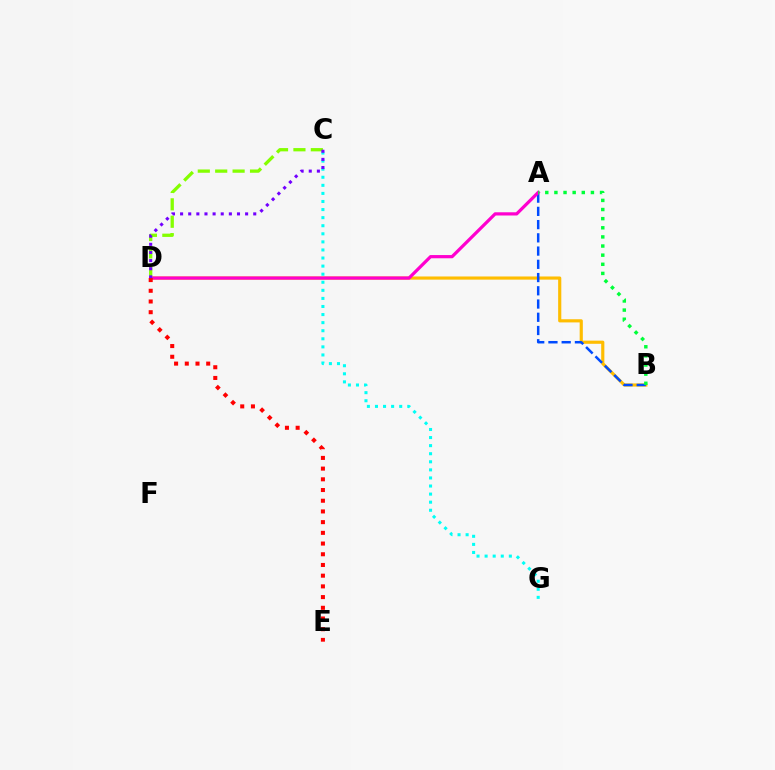{('B', 'D'): [{'color': '#ffbd00', 'line_style': 'solid', 'thickness': 2.27}], ('A', 'B'): [{'color': '#004bff', 'line_style': 'dashed', 'thickness': 1.8}, {'color': '#00ff39', 'line_style': 'dotted', 'thickness': 2.48}], ('C', 'G'): [{'color': '#00fff6', 'line_style': 'dotted', 'thickness': 2.19}], ('C', 'D'): [{'color': '#84ff00', 'line_style': 'dashed', 'thickness': 2.37}, {'color': '#7200ff', 'line_style': 'dotted', 'thickness': 2.21}], ('A', 'D'): [{'color': '#ff00cf', 'line_style': 'solid', 'thickness': 2.32}], ('D', 'E'): [{'color': '#ff0000', 'line_style': 'dotted', 'thickness': 2.91}]}